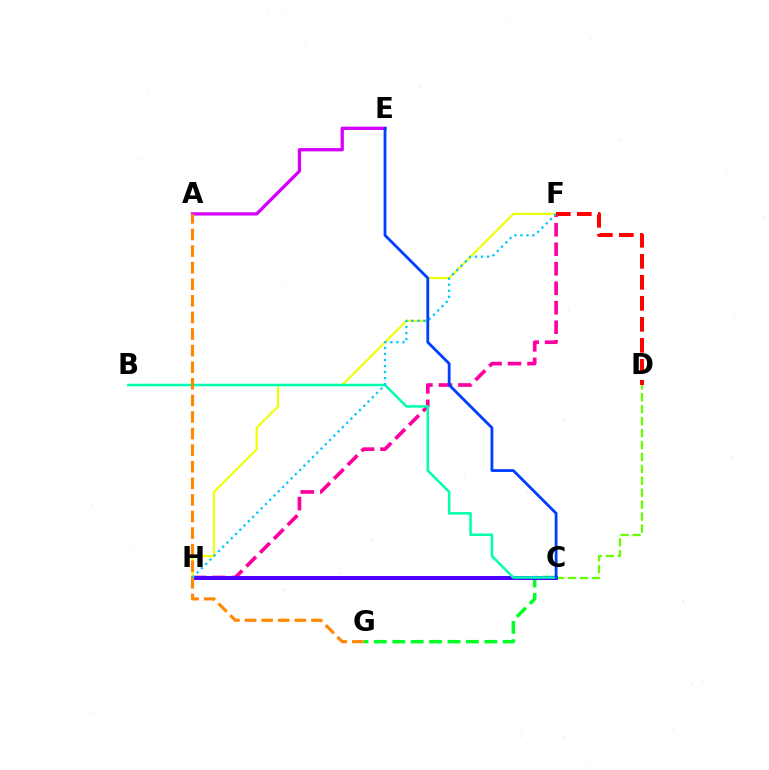{('C', 'G'): [{'color': '#00ff27', 'line_style': 'dashed', 'thickness': 2.5}], ('C', 'D'): [{'color': '#66ff00', 'line_style': 'dashed', 'thickness': 1.62}], ('F', 'H'): [{'color': '#ff00a0', 'line_style': 'dashed', 'thickness': 2.65}, {'color': '#eeff00', 'line_style': 'solid', 'thickness': 1.5}, {'color': '#00c7ff', 'line_style': 'dotted', 'thickness': 1.64}], ('C', 'H'): [{'color': '#4f00ff', 'line_style': 'solid', 'thickness': 2.87}], ('D', 'F'): [{'color': '#ff0000', 'line_style': 'dashed', 'thickness': 2.85}], ('B', 'C'): [{'color': '#00ffaf', 'line_style': 'solid', 'thickness': 1.82}], ('A', 'E'): [{'color': '#d600ff', 'line_style': 'solid', 'thickness': 2.37}], ('A', 'G'): [{'color': '#ff8800', 'line_style': 'dashed', 'thickness': 2.25}], ('C', 'E'): [{'color': '#003fff', 'line_style': 'solid', 'thickness': 2.03}]}